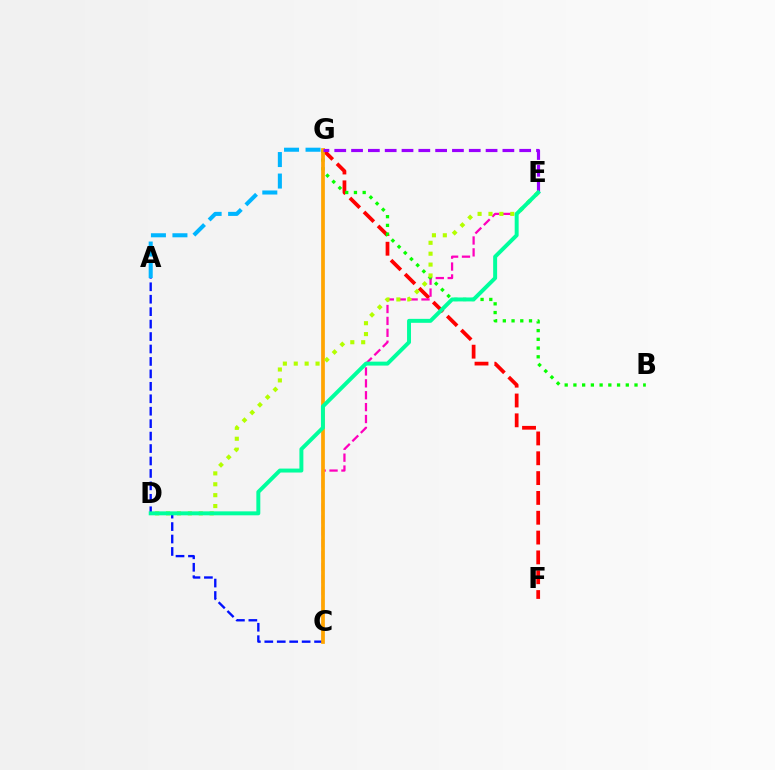{('A', 'G'): [{'color': '#00b5ff', 'line_style': 'dashed', 'thickness': 2.92}], ('F', 'G'): [{'color': '#ff0000', 'line_style': 'dashed', 'thickness': 2.69}], ('C', 'E'): [{'color': '#ff00bd', 'line_style': 'dashed', 'thickness': 1.62}], ('A', 'C'): [{'color': '#0010ff', 'line_style': 'dashed', 'thickness': 1.69}], ('B', 'G'): [{'color': '#08ff00', 'line_style': 'dotted', 'thickness': 2.37}], ('C', 'G'): [{'color': '#ffa500', 'line_style': 'solid', 'thickness': 2.69}], ('D', 'E'): [{'color': '#b3ff00', 'line_style': 'dotted', 'thickness': 2.96}, {'color': '#00ff9d', 'line_style': 'solid', 'thickness': 2.84}], ('E', 'G'): [{'color': '#9b00ff', 'line_style': 'dashed', 'thickness': 2.28}]}